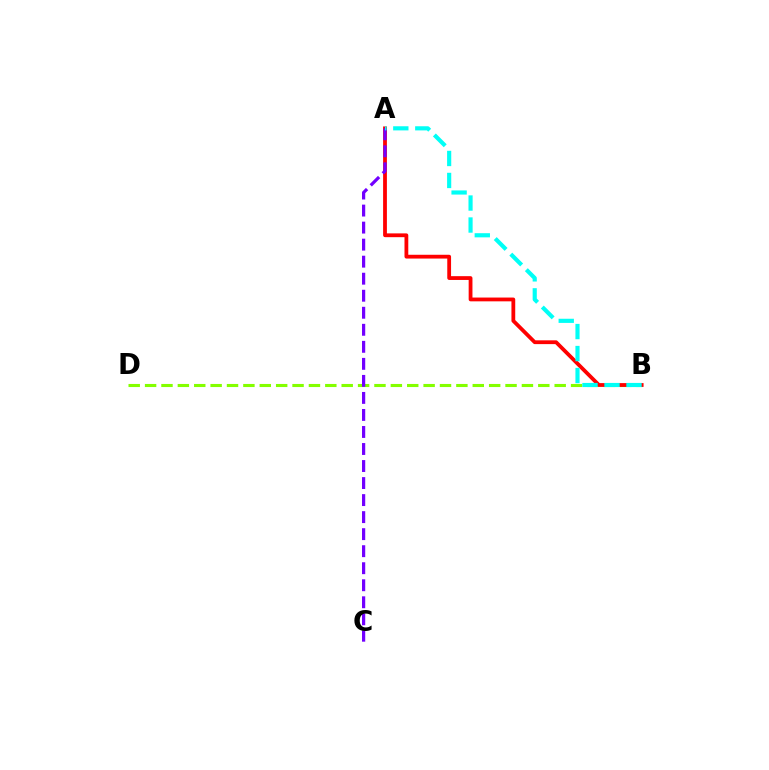{('B', 'D'): [{'color': '#84ff00', 'line_style': 'dashed', 'thickness': 2.23}], ('A', 'B'): [{'color': '#ff0000', 'line_style': 'solid', 'thickness': 2.73}, {'color': '#00fff6', 'line_style': 'dashed', 'thickness': 2.99}], ('A', 'C'): [{'color': '#7200ff', 'line_style': 'dashed', 'thickness': 2.31}]}